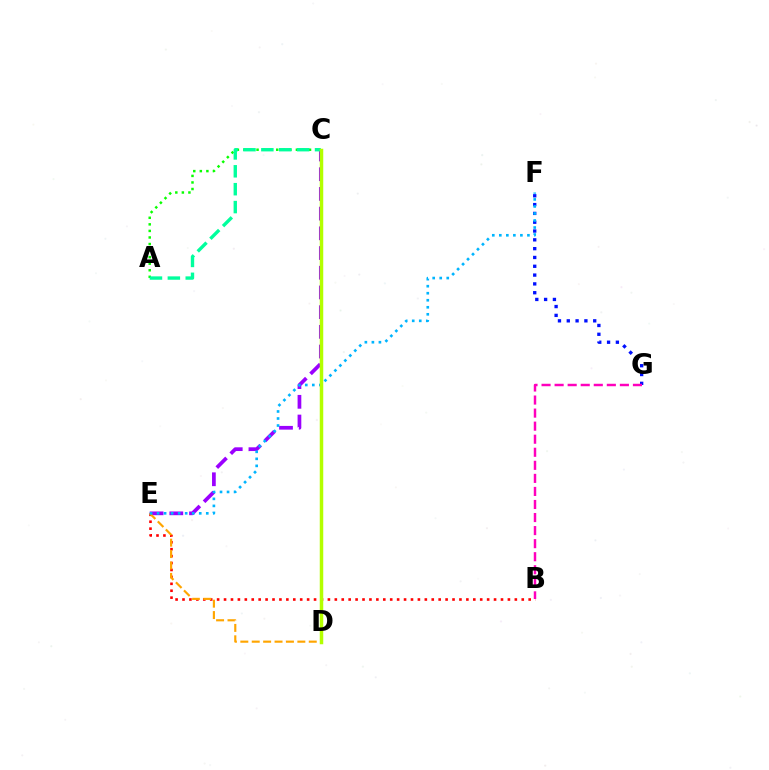{('F', 'G'): [{'color': '#0010ff', 'line_style': 'dotted', 'thickness': 2.39}], ('C', 'E'): [{'color': '#9b00ff', 'line_style': 'dashed', 'thickness': 2.68}], ('A', 'C'): [{'color': '#08ff00', 'line_style': 'dotted', 'thickness': 1.78}, {'color': '#00ff9d', 'line_style': 'dashed', 'thickness': 2.43}], ('B', 'E'): [{'color': '#ff0000', 'line_style': 'dotted', 'thickness': 1.88}], ('D', 'E'): [{'color': '#ffa500', 'line_style': 'dashed', 'thickness': 1.55}], ('E', 'F'): [{'color': '#00b5ff', 'line_style': 'dotted', 'thickness': 1.91}], ('B', 'G'): [{'color': '#ff00bd', 'line_style': 'dashed', 'thickness': 1.77}], ('C', 'D'): [{'color': '#b3ff00', 'line_style': 'solid', 'thickness': 2.52}]}